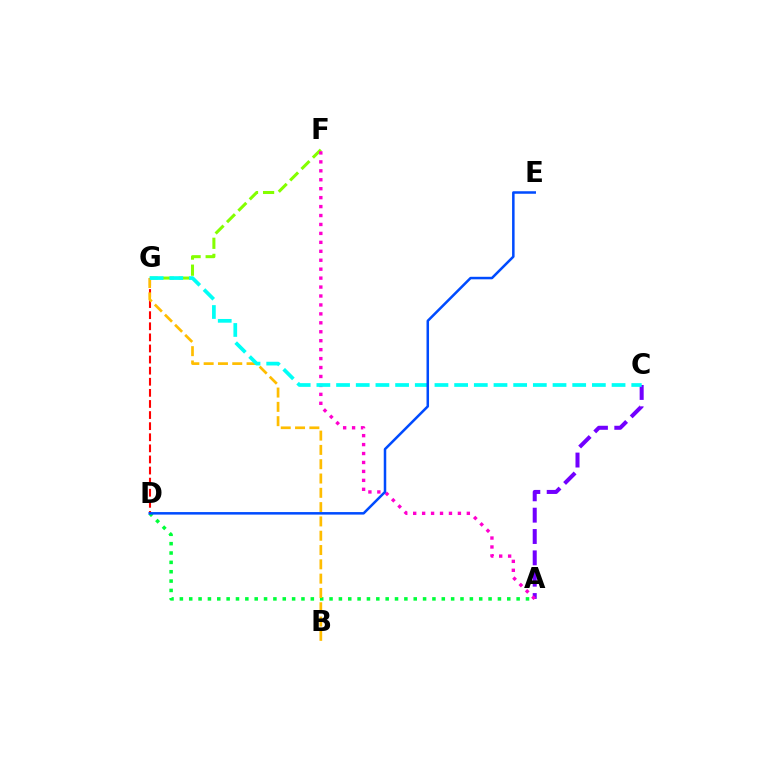{('A', 'C'): [{'color': '#7200ff', 'line_style': 'dashed', 'thickness': 2.9}], ('F', 'G'): [{'color': '#84ff00', 'line_style': 'dashed', 'thickness': 2.19}], ('A', 'D'): [{'color': '#00ff39', 'line_style': 'dotted', 'thickness': 2.54}], ('D', 'G'): [{'color': '#ff0000', 'line_style': 'dashed', 'thickness': 1.51}], ('B', 'G'): [{'color': '#ffbd00', 'line_style': 'dashed', 'thickness': 1.94}], ('A', 'F'): [{'color': '#ff00cf', 'line_style': 'dotted', 'thickness': 2.43}], ('C', 'G'): [{'color': '#00fff6', 'line_style': 'dashed', 'thickness': 2.67}], ('D', 'E'): [{'color': '#004bff', 'line_style': 'solid', 'thickness': 1.81}]}